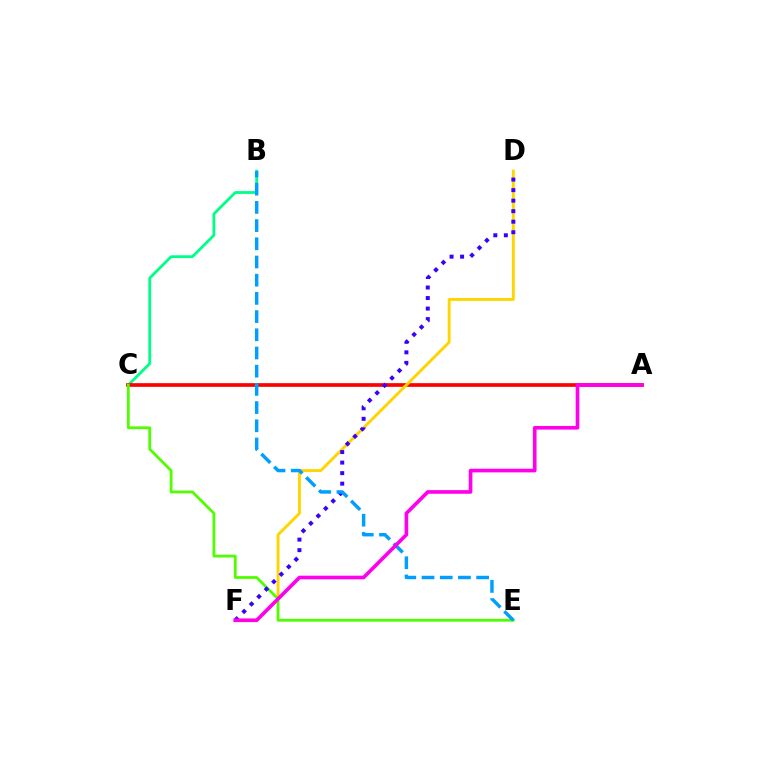{('B', 'C'): [{'color': '#00ff86', 'line_style': 'solid', 'thickness': 2.01}], ('A', 'C'): [{'color': '#ff0000', 'line_style': 'solid', 'thickness': 2.66}], ('D', 'F'): [{'color': '#ffd500', 'line_style': 'solid', 'thickness': 2.09}, {'color': '#3700ff', 'line_style': 'dotted', 'thickness': 2.86}], ('C', 'E'): [{'color': '#4fff00', 'line_style': 'solid', 'thickness': 2.01}], ('B', 'E'): [{'color': '#009eff', 'line_style': 'dashed', 'thickness': 2.47}], ('A', 'F'): [{'color': '#ff00ed', 'line_style': 'solid', 'thickness': 2.63}]}